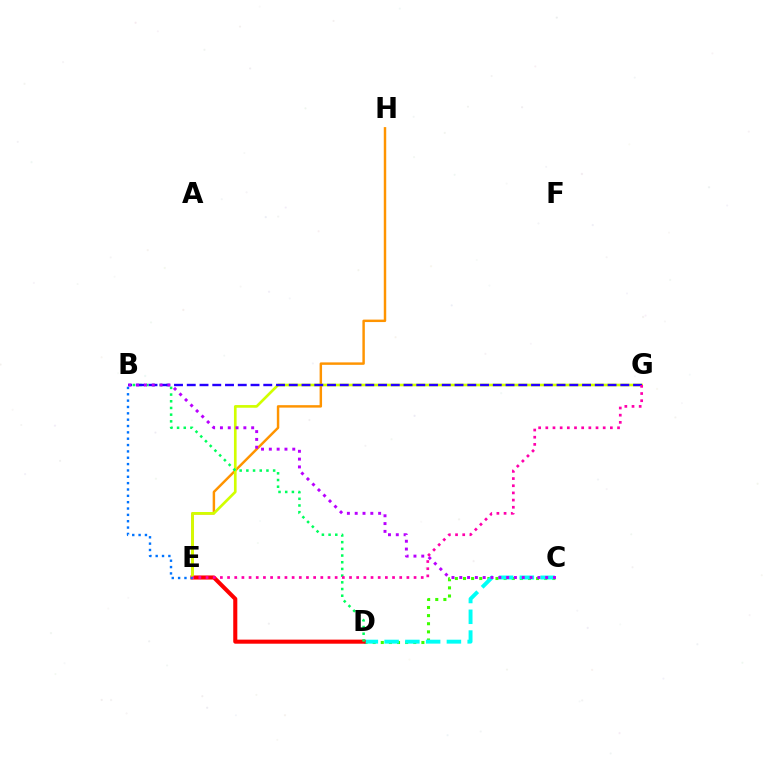{('C', 'D'): [{'color': '#3dff00', 'line_style': 'dotted', 'thickness': 2.21}, {'color': '#00fff6', 'line_style': 'dashed', 'thickness': 2.82}], ('E', 'H'): [{'color': '#ff9400', 'line_style': 'solid', 'thickness': 1.77}], ('D', 'E'): [{'color': '#ff0000', 'line_style': 'solid', 'thickness': 2.93}], ('E', 'G'): [{'color': '#d1ff00', 'line_style': 'solid', 'thickness': 1.92}, {'color': '#ff00ac', 'line_style': 'dotted', 'thickness': 1.95}], ('B', 'D'): [{'color': '#00ff5c', 'line_style': 'dotted', 'thickness': 1.82}], ('B', 'E'): [{'color': '#0074ff', 'line_style': 'dotted', 'thickness': 1.72}], ('B', 'G'): [{'color': '#2500ff', 'line_style': 'dashed', 'thickness': 1.73}], ('B', 'C'): [{'color': '#b900ff', 'line_style': 'dotted', 'thickness': 2.12}]}